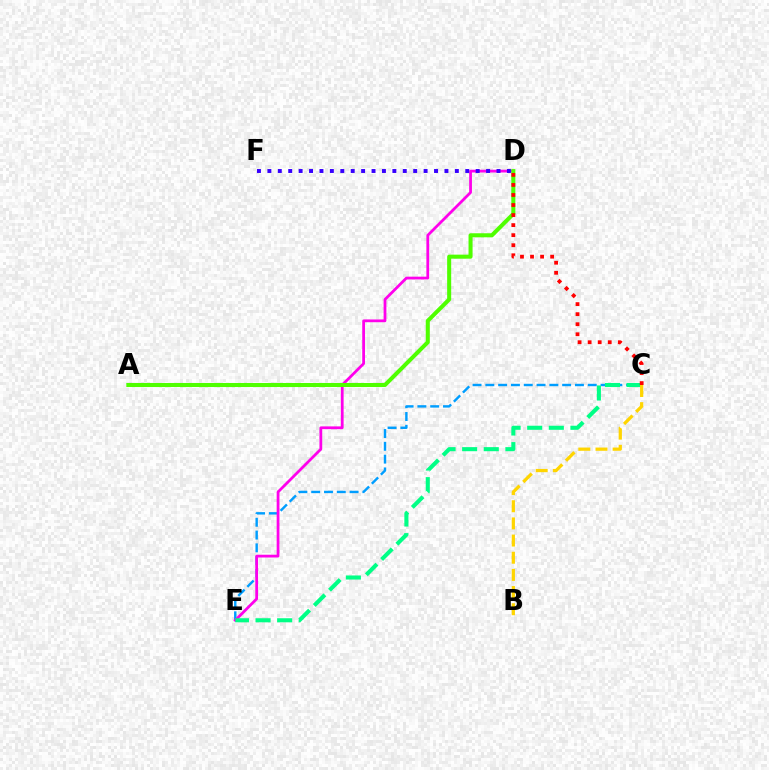{('C', 'E'): [{'color': '#009eff', 'line_style': 'dashed', 'thickness': 1.74}, {'color': '#00ff86', 'line_style': 'dashed', 'thickness': 2.94}], ('D', 'E'): [{'color': '#ff00ed', 'line_style': 'solid', 'thickness': 2.0}], ('A', 'D'): [{'color': '#4fff00', 'line_style': 'solid', 'thickness': 2.91}], ('C', 'D'): [{'color': '#ff0000', 'line_style': 'dotted', 'thickness': 2.73}], ('D', 'F'): [{'color': '#3700ff', 'line_style': 'dotted', 'thickness': 2.83}], ('B', 'C'): [{'color': '#ffd500', 'line_style': 'dashed', 'thickness': 2.33}]}